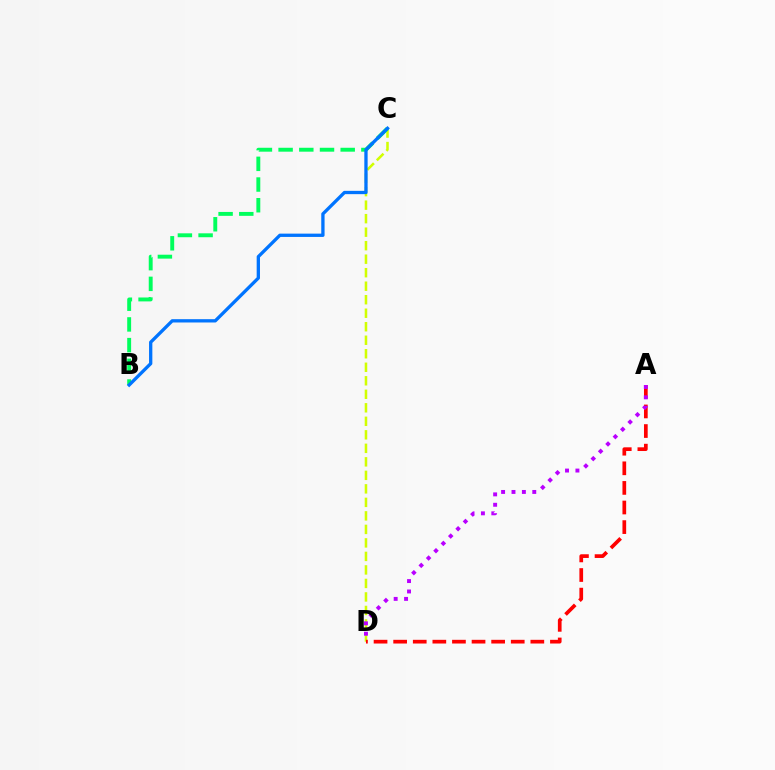{('C', 'D'): [{'color': '#d1ff00', 'line_style': 'dashed', 'thickness': 1.84}], ('A', 'D'): [{'color': '#ff0000', 'line_style': 'dashed', 'thickness': 2.66}, {'color': '#b900ff', 'line_style': 'dotted', 'thickness': 2.82}], ('B', 'C'): [{'color': '#00ff5c', 'line_style': 'dashed', 'thickness': 2.81}, {'color': '#0074ff', 'line_style': 'solid', 'thickness': 2.38}]}